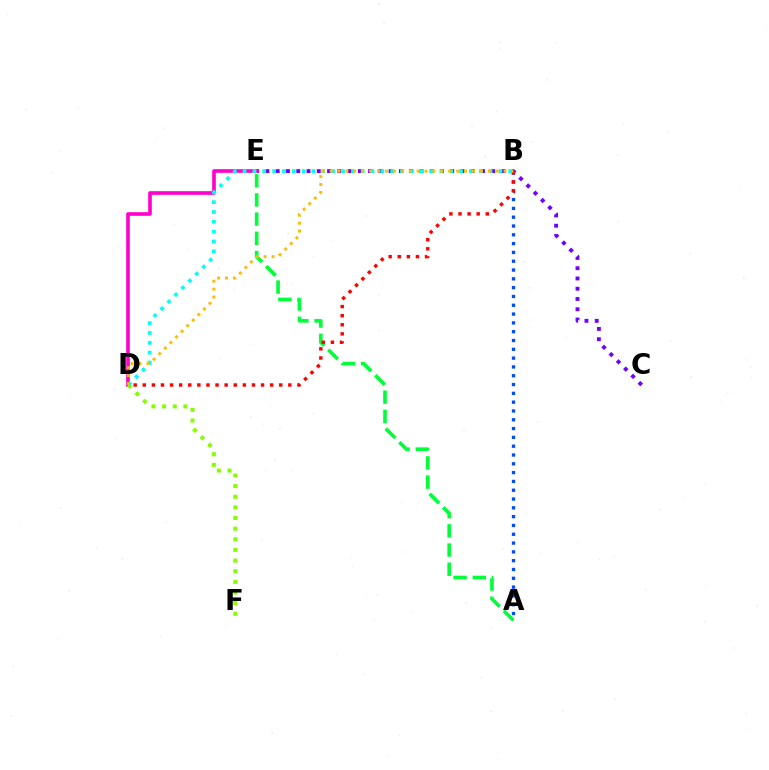{('C', 'E'): [{'color': '#7200ff', 'line_style': 'dotted', 'thickness': 2.79}], ('D', 'E'): [{'color': '#ff00cf', 'line_style': 'solid', 'thickness': 2.63}], ('D', 'F'): [{'color': '#84ff00', 'line_style': 'dotted', 'thickness': 2.89}], ('A', 'E'): [{'color': '#00ff39', 'line_style': 'dashed', 'thickness': 2.61}], ('A', 'B'): [{'color': '#004bff', 'line_style': 'dotted', 'thickness': 2.39}], ('B', 'D'): [{'color': '#ff0000', 'line_style': 'dotted', 'thickness': 2.47}, {'color': '#00fff6', 'line_style': 'dotted', 'thickness': 2.67}, {'color': '#ffbd00', 'line_style': 'dotted', 'thickness': 2.15}]}